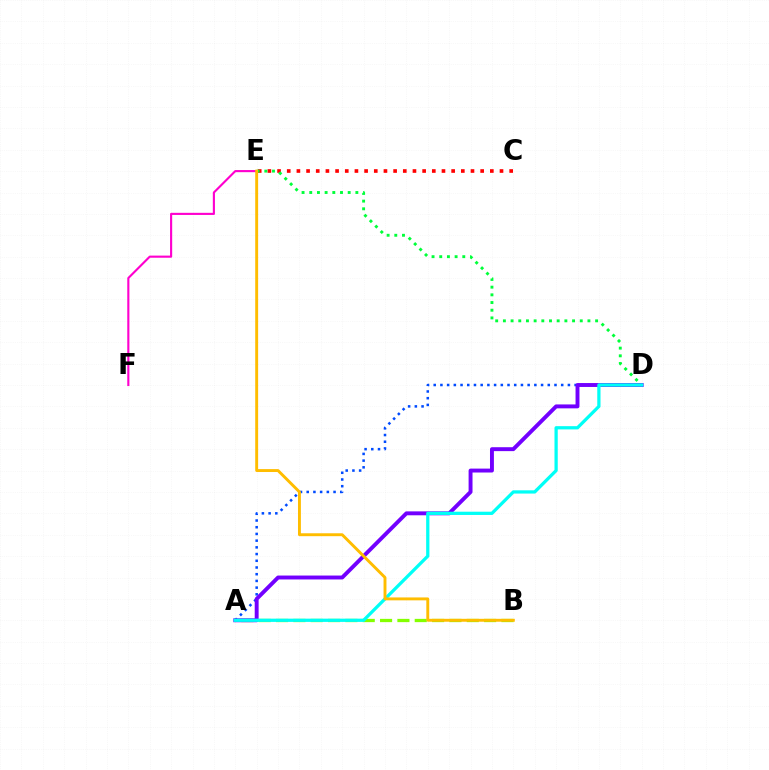{('C', 'E'): [{'color': '#ff0000', 'line_style': 'dotted', 'thickness': 2.63}], ('E', 'F'): [{'color': '#ff00cf', 'line_style': 'solid', 'thickness': 1.53}], ('A', 'B'): [{'color': '#84ff00', 'line_style': 'dashed', 'thickness': 2.36}], ('D', 'E'): [{'color': '#00ff39', 'line_style': 'dotted', 'thickness': 2.09}], ('A', 'D'): [{'color': '#004bff', 'line_style': 'dotted', 'thickness': 1.82}, {'color': '#7200ff', 'line_style': 'solid', 'thickness': 2.82}, {'color': '#00fff6', 'line_style': 'solid', 'thickness': 2.34}], ('B', 'E'): [{'color': '#ffbd00', 'line_style': 'solid', 'thickness': 2.1}]}